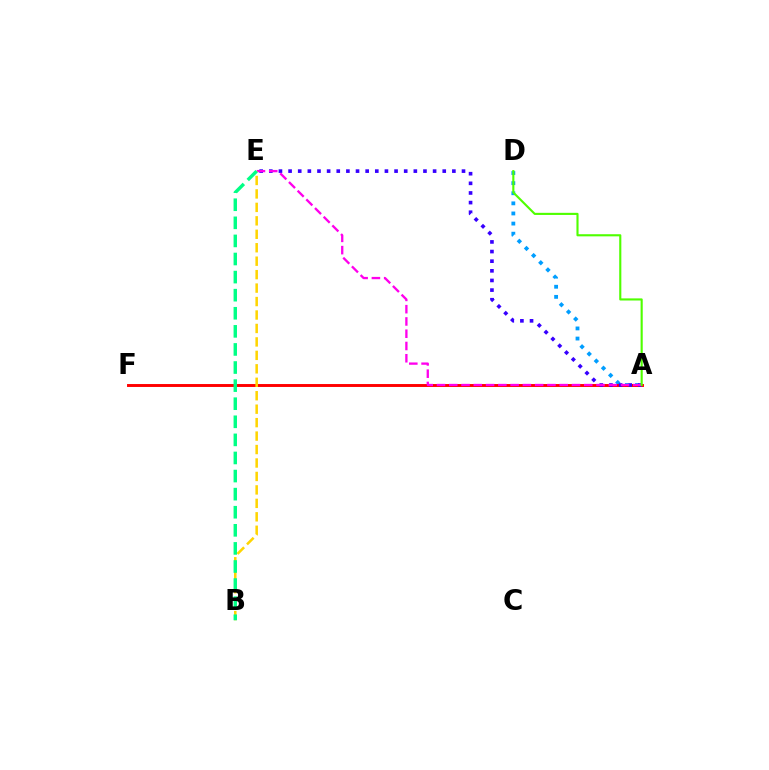{('A', 'D'): [{'color': '#009eff', 'line_style': 'dotted', 'thickness': 2.75}, {'color': '#4fff00', 'line_style': 'solid', 'thickness': 1.53}], ('A', 'F'): [{'color': '#ff0000', 'line_style': 'solid', 'thickness': 2.11}], ('A', 'E'): [{'color': '#3700ff', 'line_style': 'dotted', 'thickness': 2.62}, {'color': '#ff00ed', 'line_style': 'dashed', 'thickness': 1.67}], ('B', 'E'): [{'color': '#ffd500', 'line_style': 'dashed', 'thickness': 1.83}, {'color': '#00ff86', 'line_style': 'dashed', 'thickness': 2.46}]}